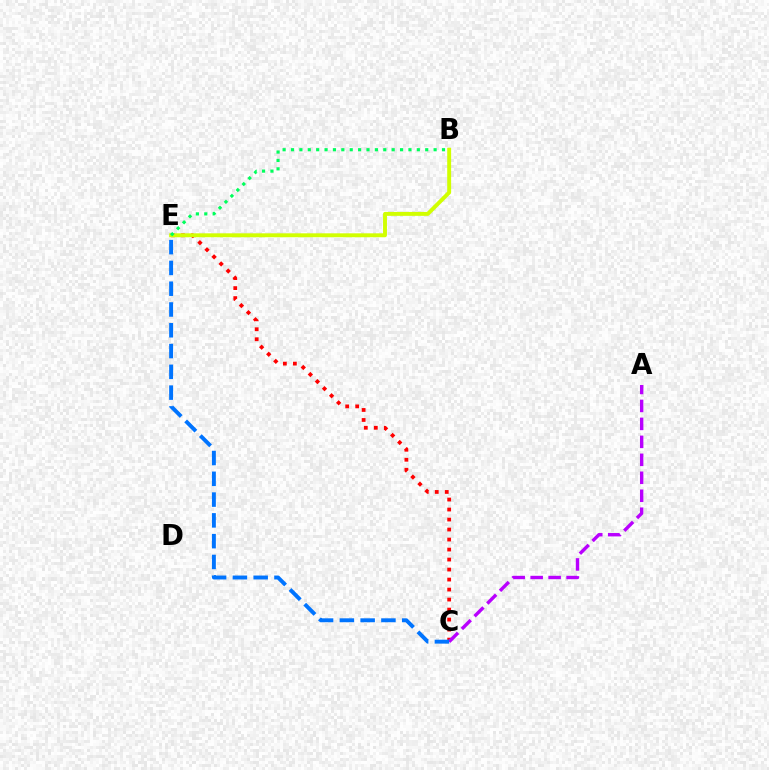{('C', 'E'): [{'color': '#ff0000', 'line_style': 'dotted', 'thickness': 2.72}, {'color': '#0074ff', 'line_style': 'dashed', 'thickness': 2.82}], ('B', 'E'): [{'color': '#d1ff00', 'line_style': 'solid', 'thickness': 2.82}, {'color': '#00ff5c', 'line_style': 'dotted', 'thickness': 2.28}], ('A', 'C'): [{'color': '#b900ff', 'line_style': 'dashed', 'thickness': 2.44}]}